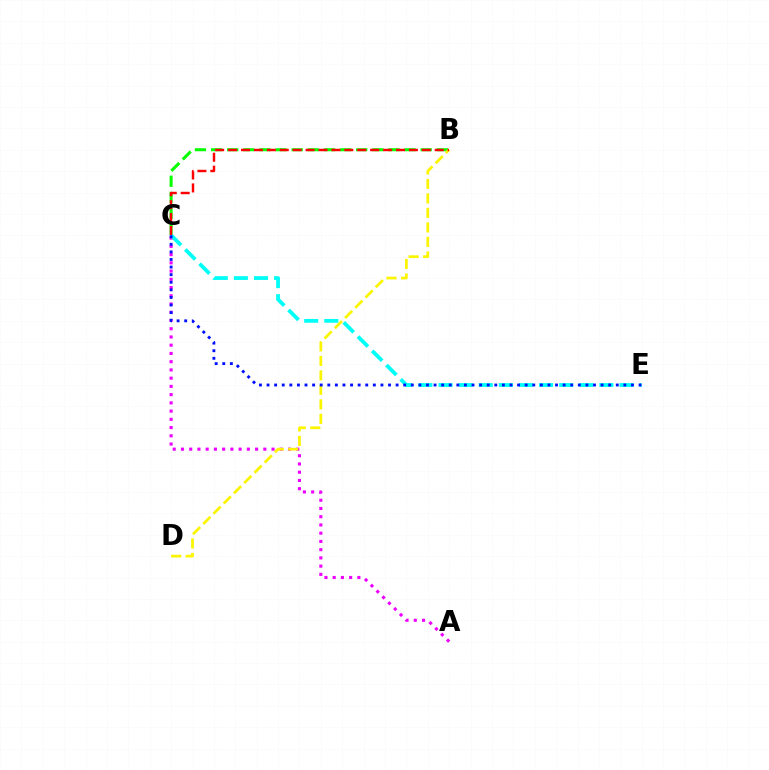{('A', 'C'): [{'color': '#ee00ff', 'line_style': 'dotted', 'thickness': 2.24}], ('B', 'C'): [{'color': '#08ff00', 'line_style': 'dashed', 'thickness': 2.19}, {'color': '#ff0000', 'line_style': 'dashed', 'thickness': 1.75}], ('B', 'D'): [{'color': '#fcf500', 'line_style': 'dashed', 'thickness': 1.97}], ('C', 'E'): [{'color': '#00fff6', 'line_style': 'dashed', 'thickness': 2.73}, {'color': '#0010ff', 'line_style': 'dotted', 'thickness': 2.06}]}